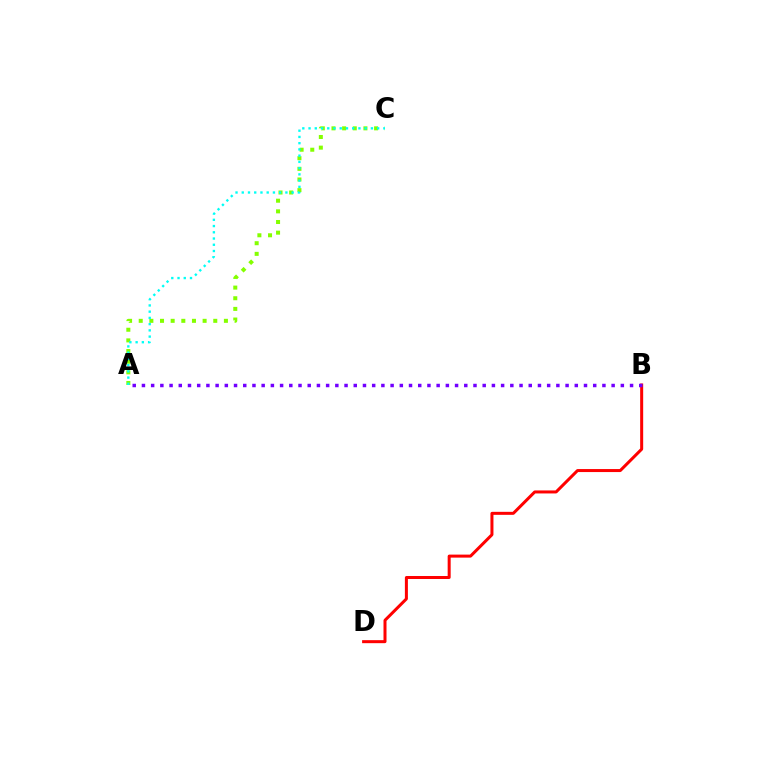{('A', 'C'): [{'color': '#84ff00', 'line_style': 'dotted', 'thickness': 2.89}, {'color': '#00fff6', 'line_style': 'dotted', 'thickness': 1.69}], ('B', 'D'): [{'color': '#ff0000', 'line_style': 'solid', 'thickness': 2.17}], ('A', 'B'): [{'color': '#7200ff', 'line_style': 'dotted', 'thickness': 2.5}]}